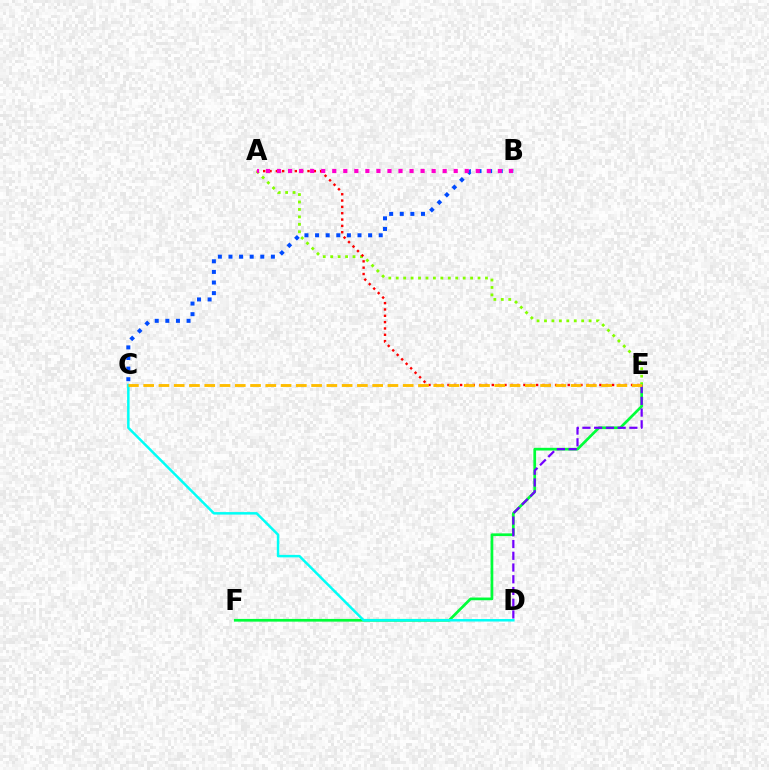{('A', 'E'): [{'color': '#84ff00', 'line_style': 'dotted', 'thickness': 2.02}, {'color': '#ff0000', 'line_style': 'dotted', 'thickness': 1.72}], ('B', 'C'): [{'color': '#004bff', 'line_style': 'dotted', 'thickness': 2.88}], ('E', 'F'): [{'color': '#00ff39', 'line_style': 'solid', 'thickness': 1.95}], ('C', 'D'): [{'color': '#00fff6', 'line_style': 'solid', 'thickness': 1.79}], ('A', 'B'): [{'color': '#ff00cf', 'line_style': 'dotted', 'thickness': 3.0}], ('D', 'E'): [{'color': '#7200ff', 'line_style': 'dashed', 'thickness': 1.59}], ('C', 'E'): [{'color': '#ffbd00', 'line_style': 'dashed', 'thickness': 2.07}]}